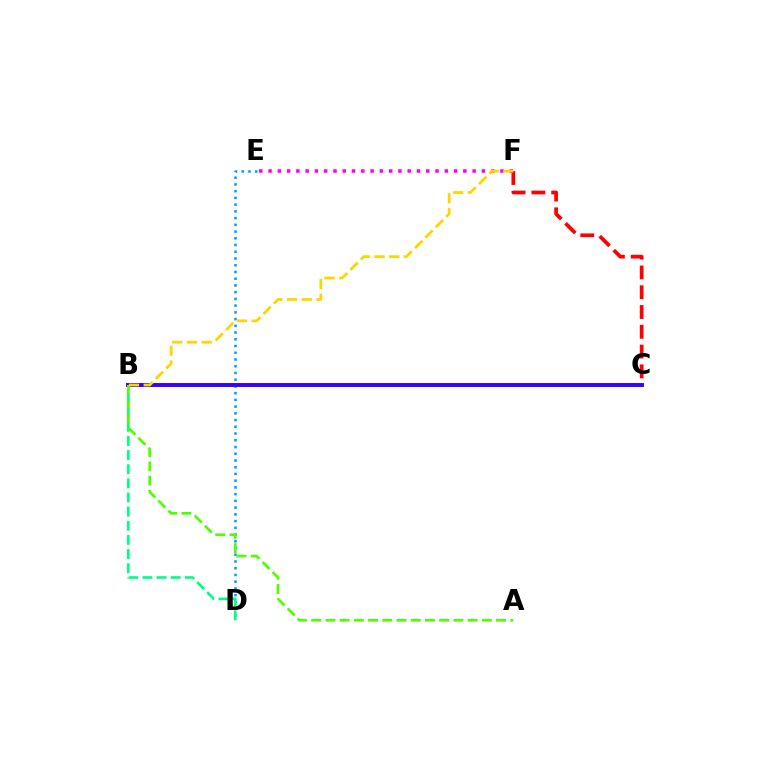{('E', 'F'): [{'color': '#ff00ed', 'line_style': 'dotted', 'thickness': 2.52}], ('C', 'F'): [{'color': '#ff0000', 'line_style': 'dashed', 'thickness': 2.69}], ('D', 'E'): [{'color': '#009eff', 'line_style': 'dotted', 'thickness': 1.83}], ('B', 'C'): [{'color': '#3700ff', 'line_style': 'solid', 'thickness': 2.82}], ('B', 'D'): [{'color': '#00ff86', 'line_style': 'dashed', 'thickness': 1.92}], ('A', 'B'): [{'color': '#4fff00', 'line_style': 'dashed', 'thickness': 1.93}], ('B', 'F'): [{'color': '#ffd500', 'line_style': 'dashed', 'thickness': 2.0}]}